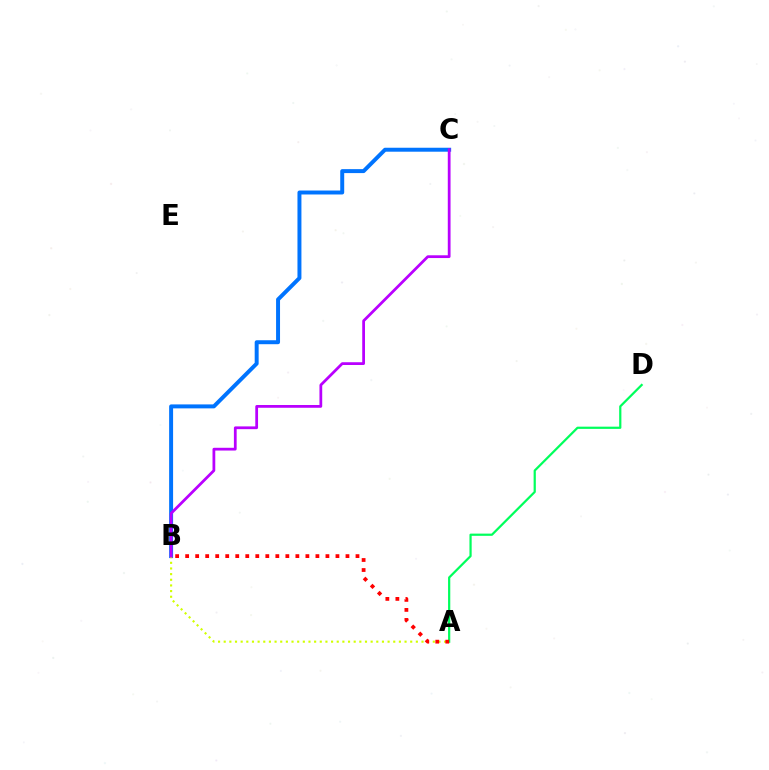{('B', 'C'): [{'color': '#0074ff', 'line_style': 'solid', 'thickness': 2.85}, {'color': '#b900ff', 'line_style': 'solid', 'thickness': 1.99}], ('A', 'B'): [{'color': '#d1ff00', 'line_style': 'dotted', 'thickness': 1.54}, {'color': '#ff0000', 'line_style': 'dotted', 'thickness': 2.72}], ('A', 'D'): [{'color': '#00ff5c', 'line_style': 'solid', 'thickness': 1.6}]}